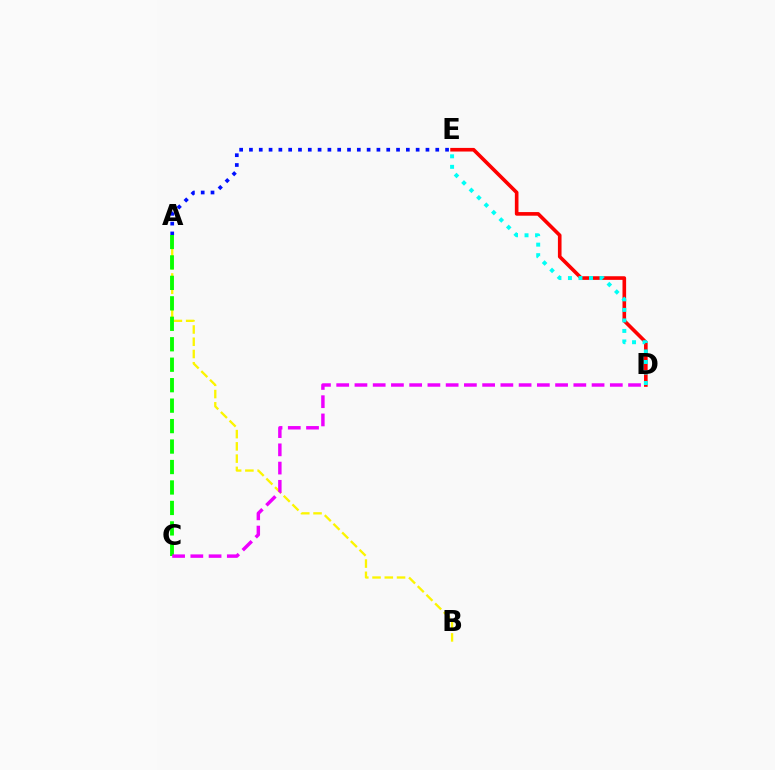{('D', 'E'): [{'color': '#ff0000', 'line_style': 'solid', 'thickness': 2.61}, {'color': '#00fff6', 'line_style': 'dotted', 'thickness': 2.86}], ('A', 'B'): [{'color': '#fcf500', 'line_style': 'dashed', 'thickness': 1.66}], ('A', 'E'): [{'color': '#0010ff', 'line_style': 'dotted', 'thickness': 2.66}], ('A', 'C'): [{'color': '#08ff00', 'line_style': 'dashed', 'thickness': 2.78}], ('C', 'D'): [{'color': '#ee00ff', 'line_style': 'dashed', 'thickness': 2.48}]}